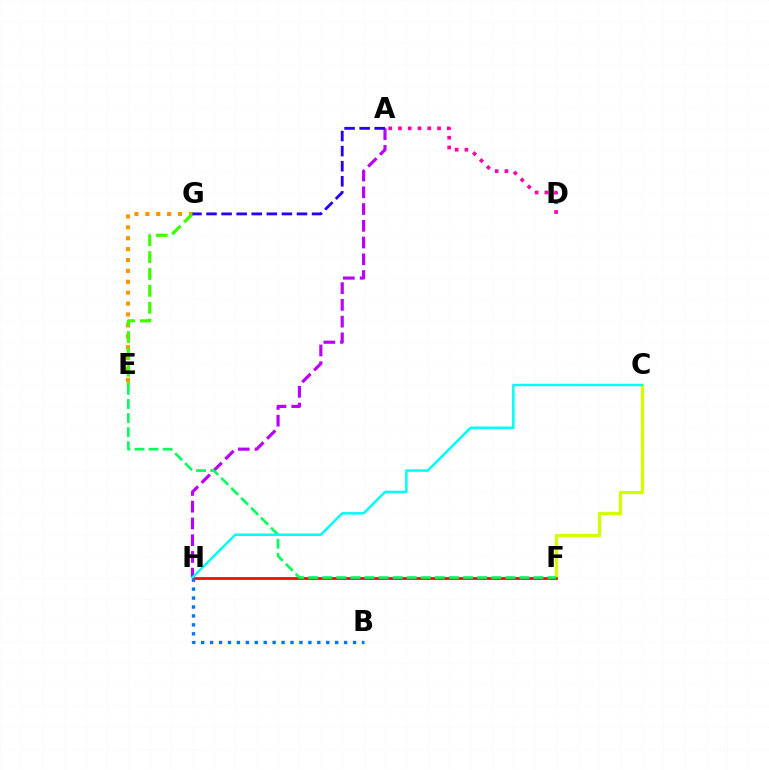{('A', 'H'): [{'color': '#b900ff', 'line_style': 'dashed', 'thickness': 2.27}], ('E', 'G'): [{'color': '#ff9400', 'line_style': 'dotted', 'thickness': 2.96}, {'color': '#3dff00', 'line_style': 'dashed', 'thickness': 2.29}], ('A', 'D'): [{'color': '#ff00ac', 'line_style': 'dotted', 'thickness': 2.65}], ('C', 'F'): [{'color': '#d1ff00', 'line_style': 'solid', 'thickness': 2.36}], ('F', 'H'): [{'color': '#ff0000', 'line_style': 'solid', 'thickness': 1.92}], ('A', 'G'): [{'color': '#2500ff', 'line_style': 'dashed', 'thickness': 2.05}], ('E', 'F'): [{'color': '#00ff5c', 'line_style': 'dashed', 'thickness': 1.91}], ('C', 'H'): [{'color': '#00fff6', 'line_style': 'solid', 'thickness': 1.8}], ('B', 'H'): [{'color': '#0074ff', 'line_style': 'dotted', 'thickness': 2.43}]}